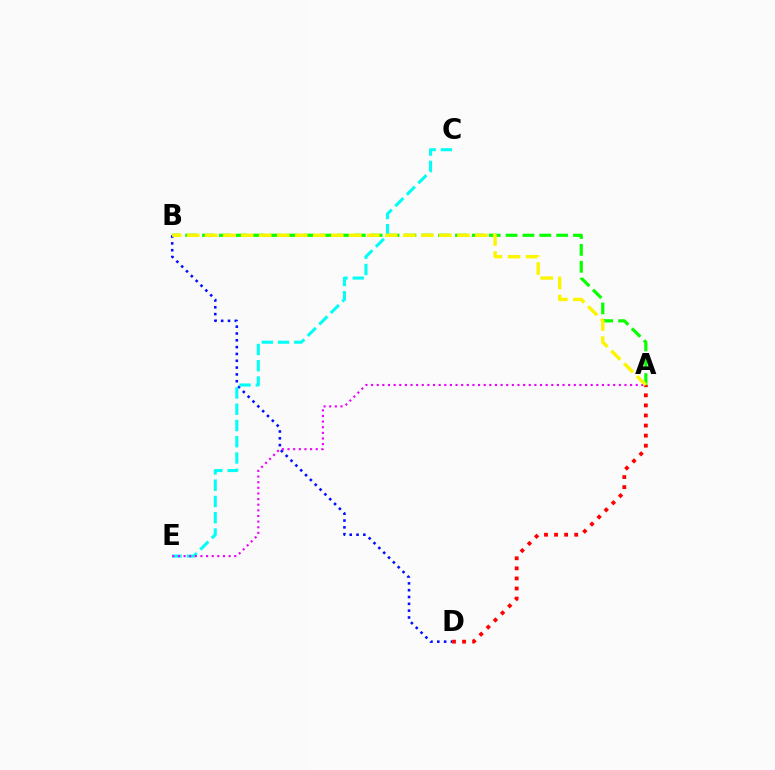{('B', 'D'): [{'color': '#0010ff', 'line_style': 'dotted', 'thickness': 1.85}], ('A', 'B'): [{'color': '#08ff00', 'line_style': 'dashed', 'thickness': 2.29}, {'color': '#fcf500', 'line_style': 'dashed', 'thickness': 2.45}], ('C', 'E'): [{'color': '#00fff6', 'line_style': 'dashed', 'thickness': 2.21}], ('A', 'E'): [{'color': '#ee00ff', 'line_style': 'dotted', 'thickness': 1.53}], ('A', 'D'): [{'color': '#ff0000', 'line_style': 'dotted', 'thickness': 2.74}]}